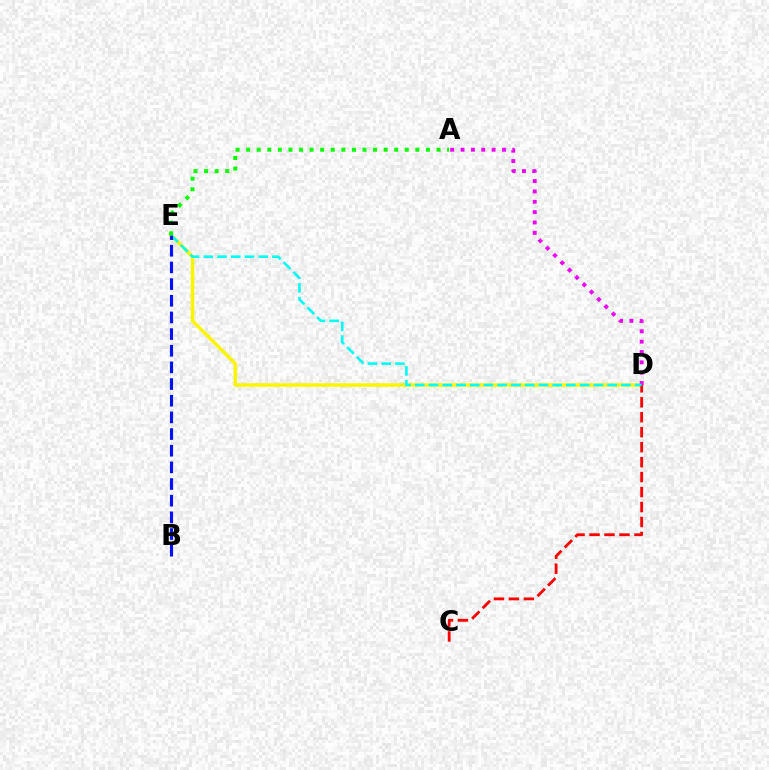{('D', 'E'): [{'color': '#fcf500', 'line_style': 'solid', 'thickness': 2.52}, {'color': '#00fff6', 'line_style': 'dashed', 'thickness': 1.87}], ('A', 'D'): [{'color': '#ee00ff', 'line_style': 'dotted', 'thickness': 2.81}], ('C', 'D'): [{'color': '#ff0000', 'line_style': 'dashed', 'thickness': 2.03}], ('B', 'E'): [{'color': '#0010ff', 'line_style': 'dashed', 'thickness': 2.26}], ('A', 'E'): [{'color': '#08ff00', 'line_style': 'dotted', 'thickness': 2.87}]}